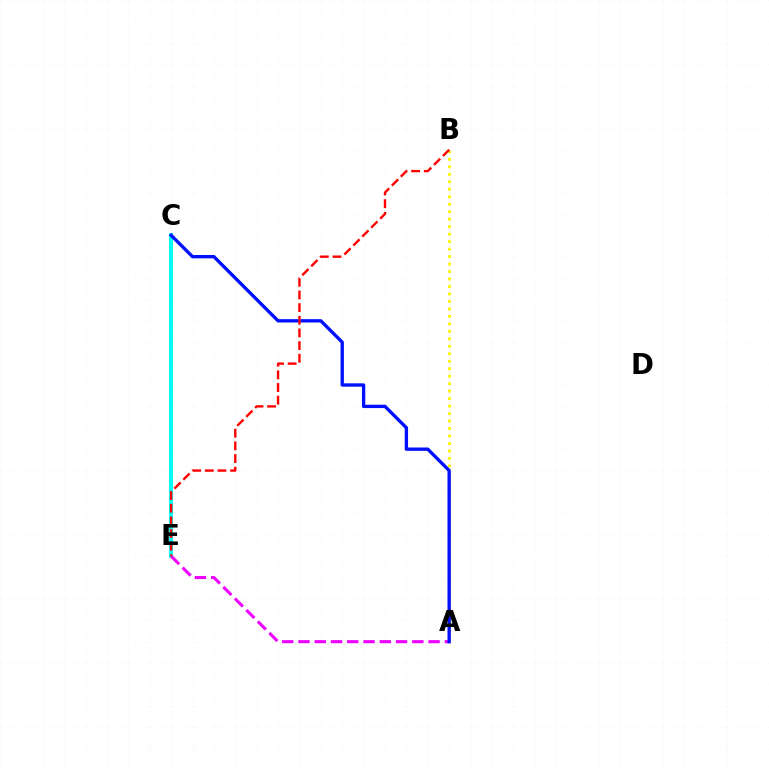{('C', 'E'): [{'color': '#08ff00', 'line_style': 'dotted', 'thickness': 2.04}, {'color': '#00fff6', 'line_style': 'solid', 'thickness': 2.84}], ('A', 'B'): [{'color': '#fcf500', 'line_style': 'dotted', 'thickness': 2.03}], ('A', 'E'): [{'color': '#ee00ff', 'line_style': 'dashed', 'thickness': 2.21}], ('A', 'C'): [{'color': '#0010ff', 'line_style': 'solid', 'thickness': 2.41}], ('B', 'E'): [{'color': '#ff0000', 'line_style': 'dashed', 'thickness': 1.72}]}